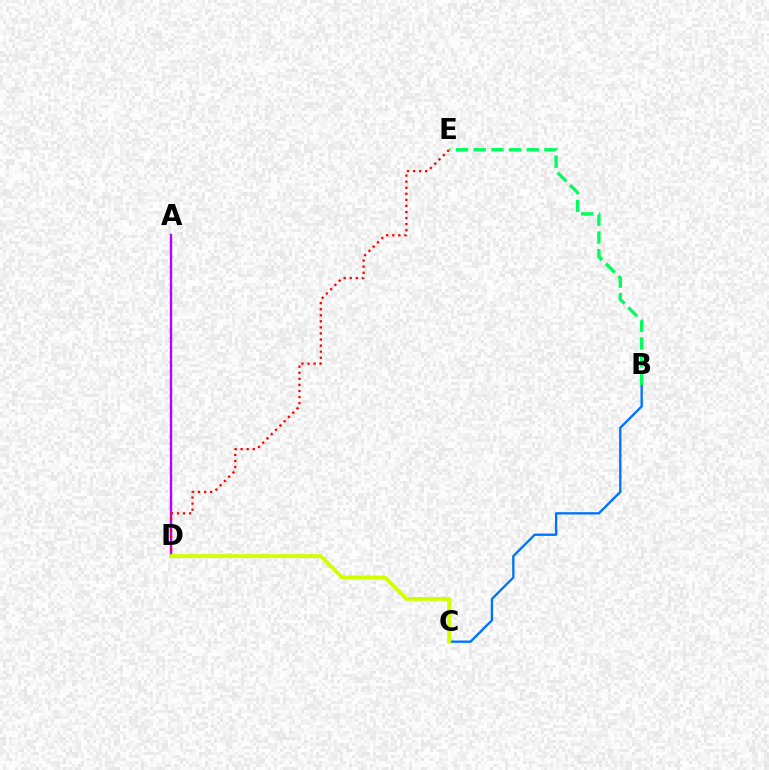{('A', 'D'): [{'color': '#b900ff', 'line_style': 'solid', 'thickness': 1.72}], ('B', 'C'): [{'color': '#0074ff', 'line_style': 'solid', 'thickness': 1.69}], ('D', 'E'): [{'color': '#ff0000', 'line_style': 'dotted', 'thickness': 1.65}], ('B', 'E'): [{'color': '#00ff5c', 'line_style': 'dashed', 'thickness': 2.4}], ('C', 'D'): [{'color': '#d1ff00', 'line_style': 'solid', 'thickness': 2.81}]}